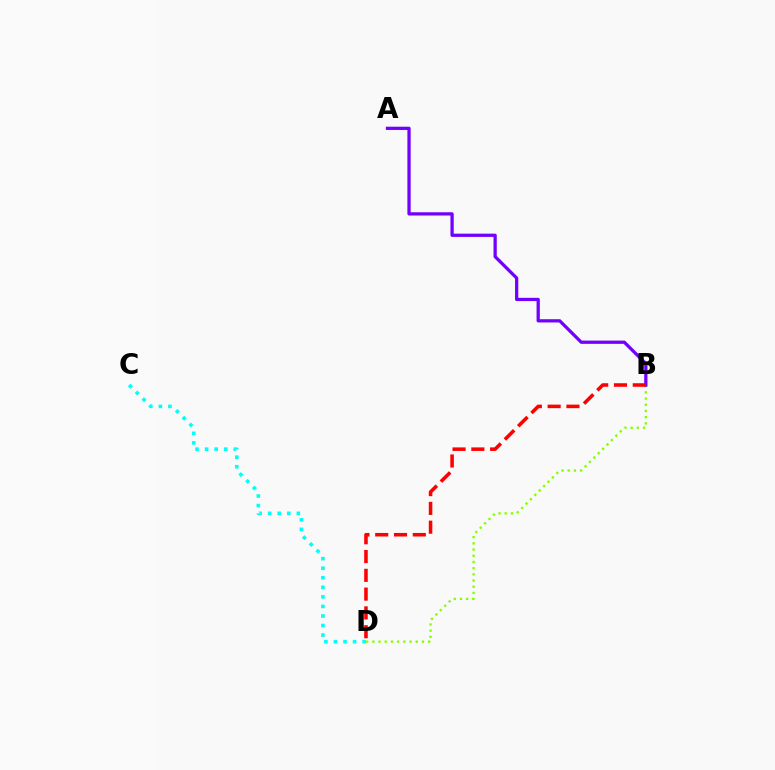{('B', 'D'): [{'color': '#84ff00', 'line_style': 'dotted', 'thickness': 1.68}, {'color': '#ff0000', 'line_style': 'dashed', 'thickness': 2.55}], ('A', 'B'): [{'color': '#7200ff', 'line_style': 'solid', 'thickness': 2.34}], ('C', 'D'): [{'color': '#00fff6', 'line_style': 'dotted', 'thickness': 2.6}]}